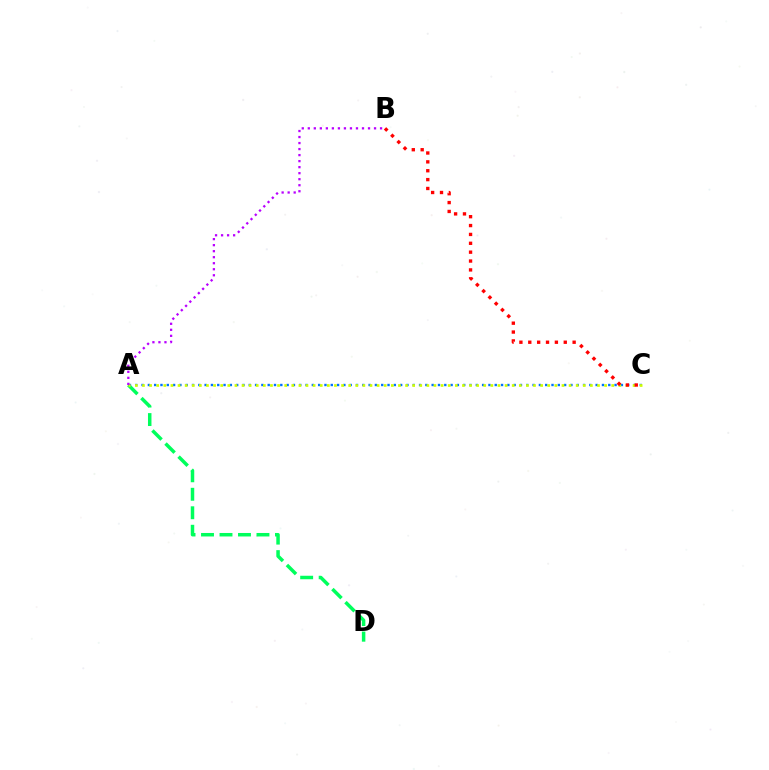{('A', 'D'): [{'color': '#00ff5c', 'line_style': 'dashed', 'thickness': 2.51}], ('A', 'C'): [{'color': '#0074ff', 'line_style': 'dotted', 'thickness': 1.71}, {'color': '#d1ff00', 'line_style': 'dotted', 'thickness': 1.93}], ('B', 'C'): [{'color': '#ff0000', 'line_style': 'dotted', 'thickness': 2.41}], ('A', 'B'): [{'color': '#b900ff', 'line_style': 'dotted', 'thickness': 1.64}]}